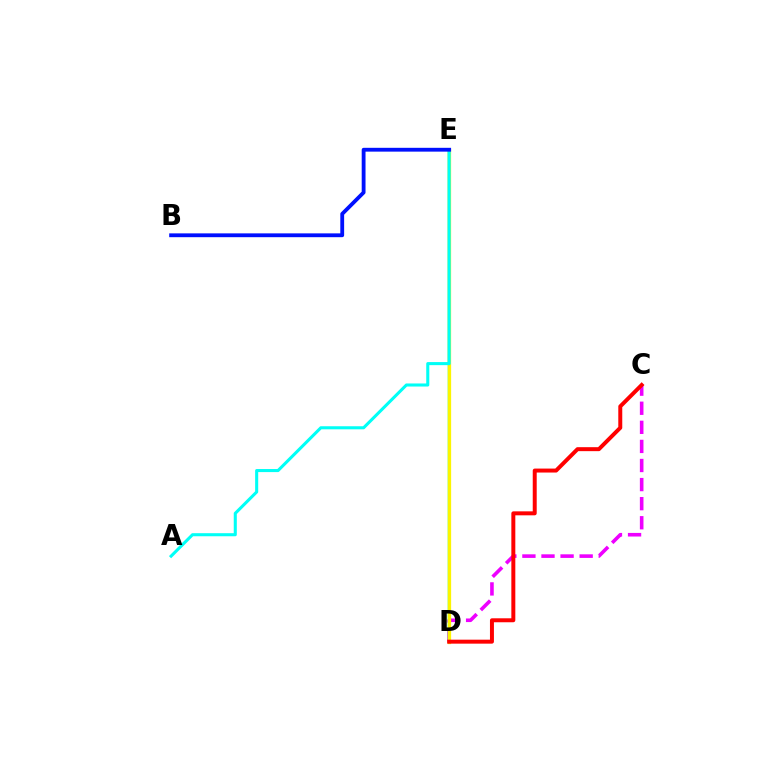{('C', 'D'): [{'color': '#ee00ff', 'line_style': 'dashed', 'thickness': 2.59}, {'color': '#ff0000', 'line_style': 'solid', 'thickness': 2.86}], ('D', 'E'): [{'color': '#08ff00', 'line_style': 'solid', 'thickness': 1.74}, {'color': '#fcf500', 'line_style': 'solid', 'thickness': 2.35}], ('A', 'E'): [{'color': '#00fff6', 'line_style': 'solid', 'thickness': 2.21}], ('B', 'E'): [{'color': '#0010ff', 'line_style': 'solid', 'thickness': 2.75}]}